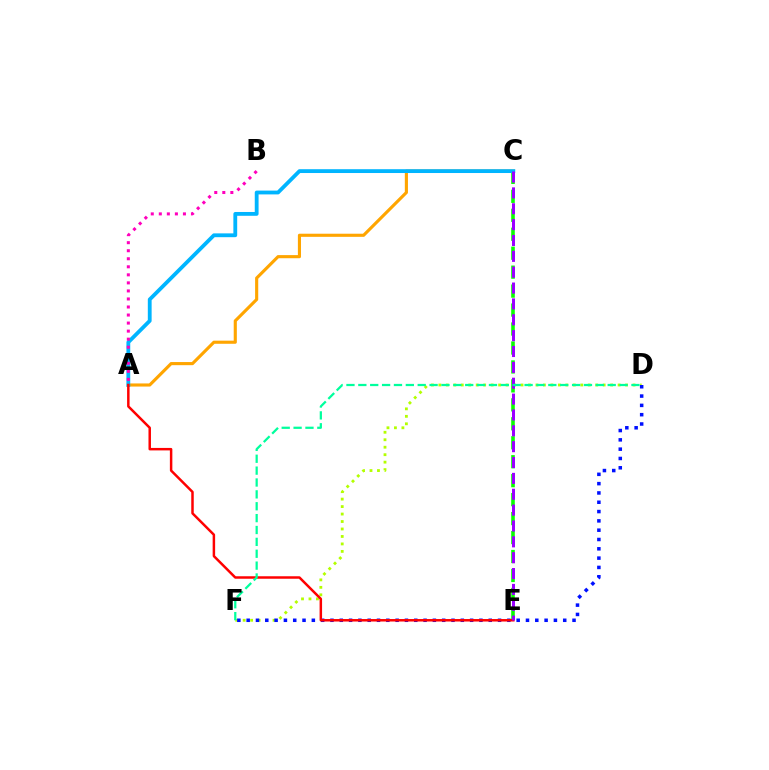{('A', 'C'): [{'color': '#ffa500', 'line_style': 'solid', 'thickness': 2.25}, {'color': '#00b5ff', 'line_style': 'solid', 'thickness': 2.75}], ('D', 'F'): [{'color': '#b3ff00', 'line_style': 'dotted', 'thickness': 2.03}, {'color': '#0010ff', 'line_style': 'dotted', 'thickness': 2.53}, {'color': '#00ff9d', 'line_style': 'dashed', 'thickness': 1.61}], ('C', 'E'): [{'color': '#08ff00', 'line_style': 'dashed', 'thickness': 2.58}, {'color': '#9b00ff', 'line_style': 'dashed', 'thickness': 2.15}], ('A', 'B'): [{'color': '#ff00bd', 'line_style': 'dotted', 'thickness': 2.18}], ('A', 'E'): [{'color': '#ff0000', 'line_style': 'solid', 'thickness': 1.79}]}